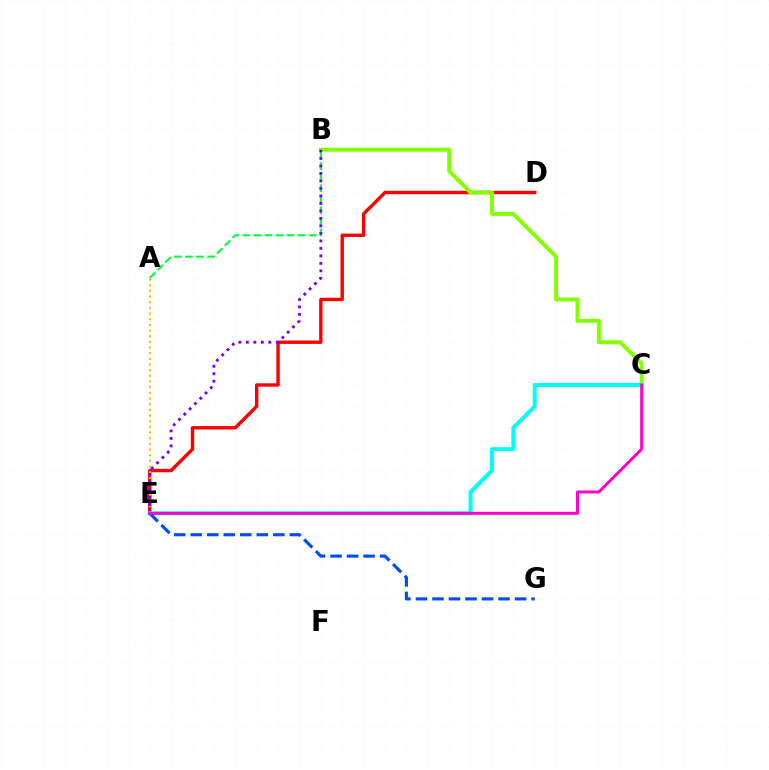{('A', 'B'): [{'color': '#00ff39', 'line_style': 'dashed', 'thickness': 1.5}], ('D', 'E'): [{'color': '#ff0000', 'line_style': 'solid', 'thickness': 2.44}], ('B', 'C'): [{'color': '#84ff00', 'line_style': 'solid', 'thickness': 2.86}], ('A', 'E'): [{'color': '#ffbd00', 'line_style': 'dotted', 'thickness': 1.54}], ('B', 'E'): [{'color': '#7200ff', 'line_style': 'dotted', 'thickness': 2.03}], ('C', 'E'): [{'color': '#00fff6', 'line_style': 'solid', 'thickness': 2.87}, {'color': '#ff00cf', 'line_style': 'solid', 'thickness': 2.15}], ('E', 'G'): [{'color': '#004bff', 'line_style': 'dashed', 'thickness': 2.24}]}